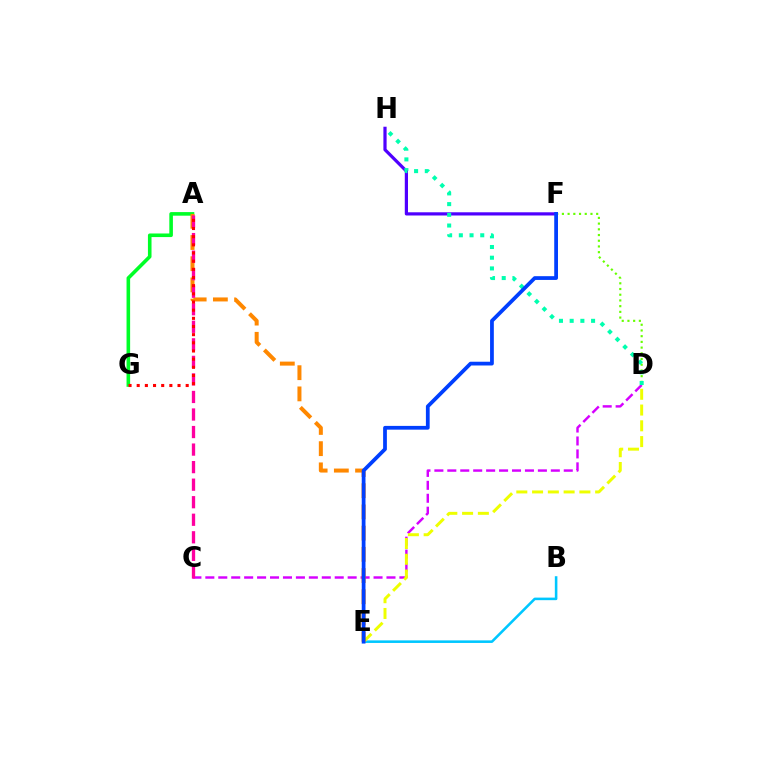{('C', 'D'): [{'color': '#d600ff', 'line_style': 'dashed', 'thickness': 1.76}], ('F', 'H'): [{'color': '#4f00ff', 'line_style': 'solid', 'thickness': 2.31}], ('A', 'G'): [{'color': '#00ff27', 'line_style': 'solid', 'thickness': 2.59}, {'color': '#ff0000', 'line_style': 'dotted', 'thickness': 2.22}], ('B', 'E'): [{'color': '#00c7ff', 'line_style': 'solid', 'thickness': 1.85}], ('D', 'F'): [{'color': '#66ff00', 'line_style': 'dotted', 'thickness': 1.55}], ('D', 'E'): [{'color': '#eeff00', 'line_style': 'dashed', 'thickness': 2.14}], ('D', 'H'): [{'color': '#00ffaf', 'line_style': 'dotted', 'thickness': 2.91}], ('A', 'E'): [{'color': '#ff8800', 'line_style': 'dashed', 'thickness': 2.88}], ('A', 'C'): [{'color': '#ff00a0', 'line_style': 'dashed', 'thickness': 2.38}], ('E', 'F'): [{'color': '#003fff', 'line_style': 'solid', 'thickness': 2.71}]}